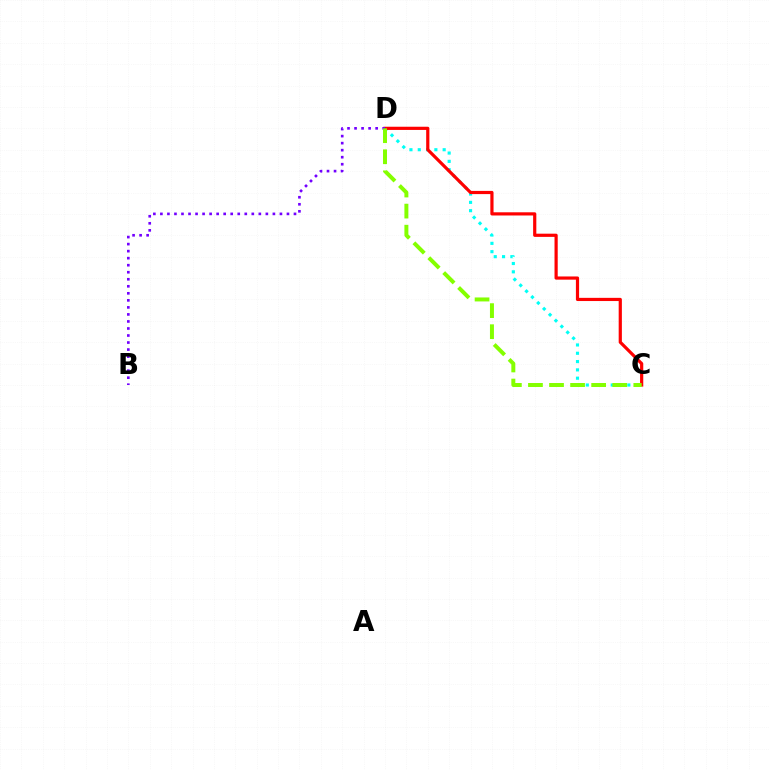{('C', 'D'): [{'color': '#00fff6', 'line_style': 'dotted', 'thickness': 2.26}, {'color': '#ff0000', 'line_style': 'solid', 'thickness': 2.3}, {'color': '#84ff00', 'line_style': 'dashed', 'thickness': 2.86}], ('B', 'D'): [{'color': '#7200ff', 'line_style': 'dotted', 'thickness': 1.91}]}